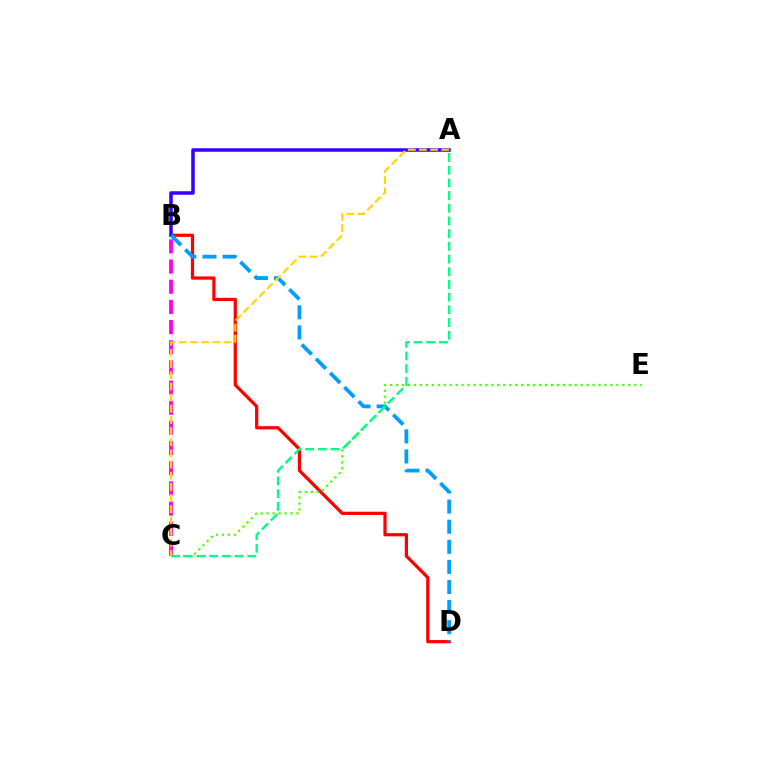{('B', 'C'): [{'color': '#ff00ed', 'line_style': 'dashed', 'thickness': 2.74}], ('B', 'D'): [{'color': '#ff0000', 'line_style': 'solid', 'thickness': 2.32}, {'color': '#009eff', 'line_style': 'dashed', 'thickness': 2.73}], ('A', 'B'): [{'color': '#3700ff', 'line_style': 'solid', 'thickness': 2.53}], ('C', 'E'): [{'color': '#4fff00', 'line_style': 'dotted', 'thickness': 1.62}], ('A', 'C'): [{'color': '#00ff86', 'line_style': 'dashed', 'thickness': 1.73}, {'color': '#ffd500', 'line_style': 'dashed', 'thickness': 1.52}]}